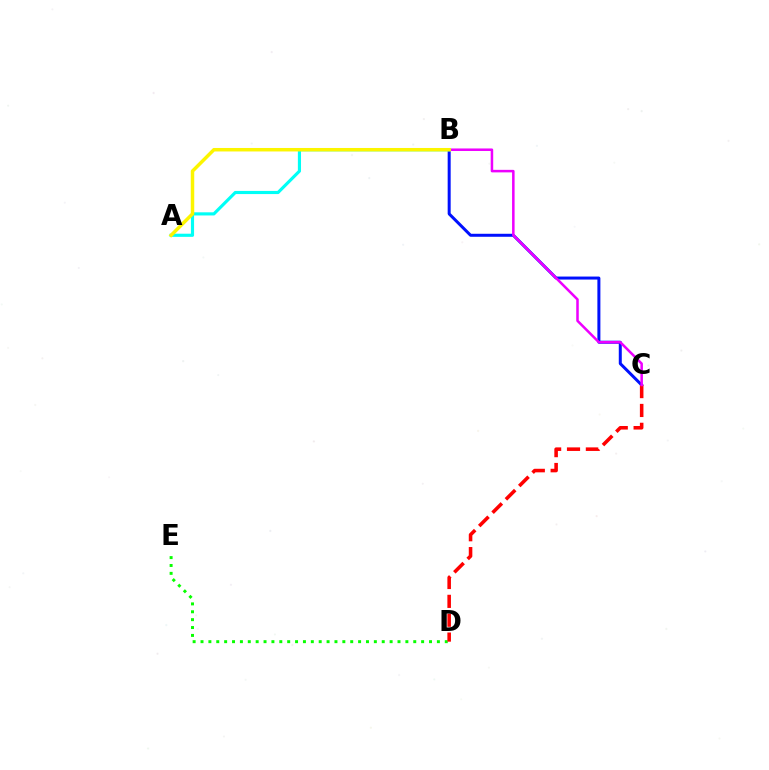{('B', 'C'): [{'color': '#0010ff', 'line_style': 'solid', 'thickness': 2.16}, {'color': '#ee00ff', 'line_style': 'solid', 'thickness': 1.82}], ('D', 'E'): [{'color': '#08ff00', 'line_style': 'dotted', 'thickness': 2.14}], ('C', 'D'): [{'color': '#ff0000', 'line_style': 'dashed', 'thickness': 2.56}], ('A', 'B'): [{'color': '#00fff6', 'line_style': 'solid', 'thickness': 2.26}, {'color': '#fcf500', 'line_style': 'solid', 'thickness': 2.51}]}